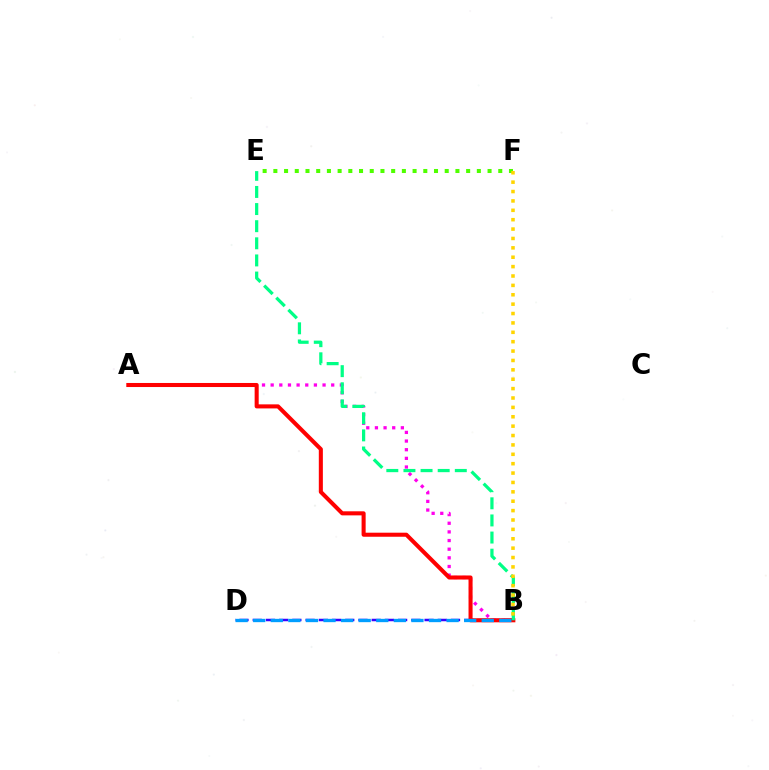{('E', 'F'): [{'color': '#4fff00', 'line_style': 'dotted', 'thickness': 2.91}], ('A', 'B'): [{'color': '#ff00ed', 'line_style': 'dotted', 'thickness': 2.35}, {'color': '#ff0000', 'line_style': 'solid', 'thickness': 2.92}], ('B', 'D'): [{'color': '#3700ff', 'line_style': 'dashed', 'thickness': 1.8}, {'color': '#009eff', 'line_style': 'dashed', 'thickness': 2.39}], ('B', 'E'): [{'color': '#00ff86', 'line_style': 'dashed', 'thickness': 2.33}], ('B', 'F'): [{'color': '#ffd500', 'line_style': 'dotted', 'thickness': 2.55}]}